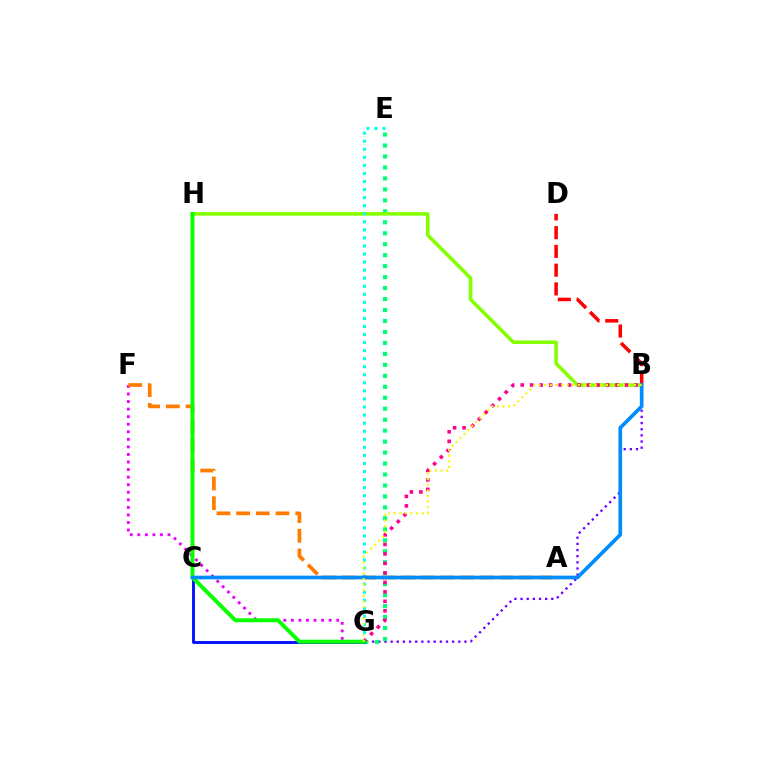{('B', 'G'): [{'color': '#7200ff', 'line_style': 'dotted', 'thickness': 1.67}, {'color': '#ff0094', 'line_style': 'dotted', 'thickness': 2.58}, {'color': '#fcf500', 'line_style': 'dotted', 'thickness': 1.52}], ('F', 'G'): [{'color': '#ee00ff', 'line_style': 'dotted', 'thickness': 2.05}], ('B', 'D'): [{'color': '#ff0000', 'line_style': 'dashed', 'thickness': 2.55}], ('E', 'G'): [{'color': '#00ff74', 'line_style': 'dotted', 'thickness': 2.98}, {'color': '#00fff6', 'line_style': 'dotted', 'thickness': 2.19}], ('C', 'G'): [{'color': '#0010ff', 'line_style': 'solid', 'thickness': 2.07}], ('B', 'H'): [{'color': '#84ff00', 'line_style': 'solid', 'thickness': 2.55}], ('A', 'F'): [{'color': '#ff7c00', 'line_style': 'dashed', 'thickness': 2.67}], ('G', 'H'): [{'color': '#08ff00', 'line_style': 'solid', 'thickness': 2.84}], ('B', 'C'): [{'color': '#008cff', 'line_style': 'solid', 'thickness': 2.65}]}